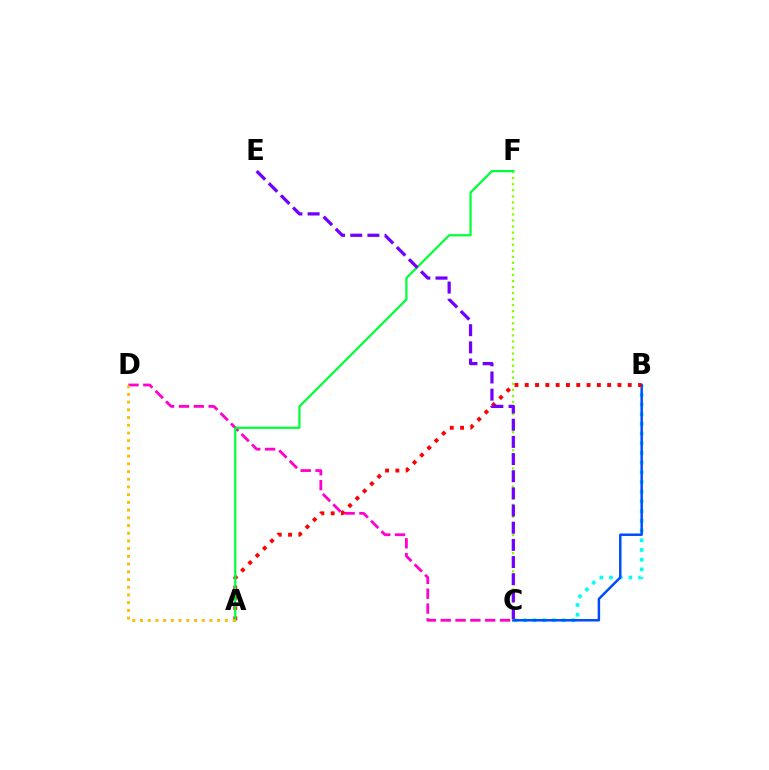{('B', 'C'): [{'color': '#00fff6', 'line_style': 'dotted', 'thickness': 2.64}, {'color': '#004bff', 'line_style': 'solid', 'thickness': 1.78}], ('C', 'D'): [{'color': '#ff00cf', 'line_style': 'dashed', 'thickness': 2.01}], ('C', 'F'): [{'color': '#84ff00', 'line_style': 'dotted', 'thickness': 1.64}], ('A', 'B'): [{'color': '#ff0000', 'line_style': 'dotted', 'thickness': 2.8}], ('A', 'F'): [{'color': '#00ff39', 'line_style': 'solid', 'thickness': 1.61}], ('A', 'D'): [{'color': '#ffbd00', 'line_style': 'dotted', 'thickness': 2.1}], ('C', 'E'): [{'color': '#7200ff', 'line_style': 'dashed', 'thickness': 2.33}]}